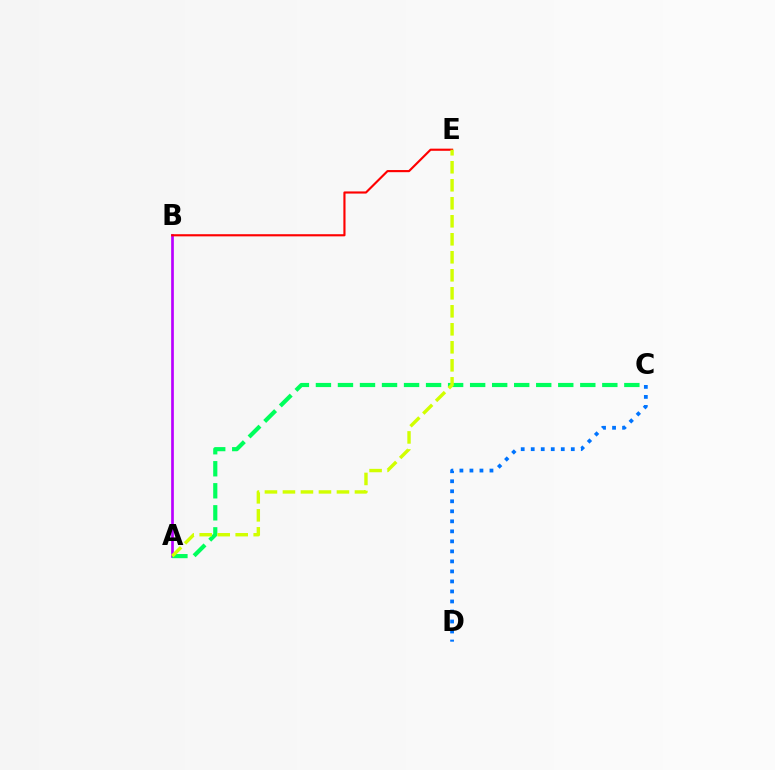{('A', 'B'): [{'color': '#b900ff', 'line_style': 'solid', 'thickness': 1.94}], ('C', 'D'): [{'color': '#0074ff', 'line_style': 'dotted', 'thickness': 2.72}], ('B', 'E'): [{'color': '#ff0000', 'line_style': 'solid', 'thickness': 1.54}], ('A', 'C'): [{'color': '#00ff5c', 'line_style': 'dashed', 'thickness': 2.99}], ('A', 'E'): [{'color': '#d1ff00', 'line_style': 'dashed', 'thickness': 2.45}]}